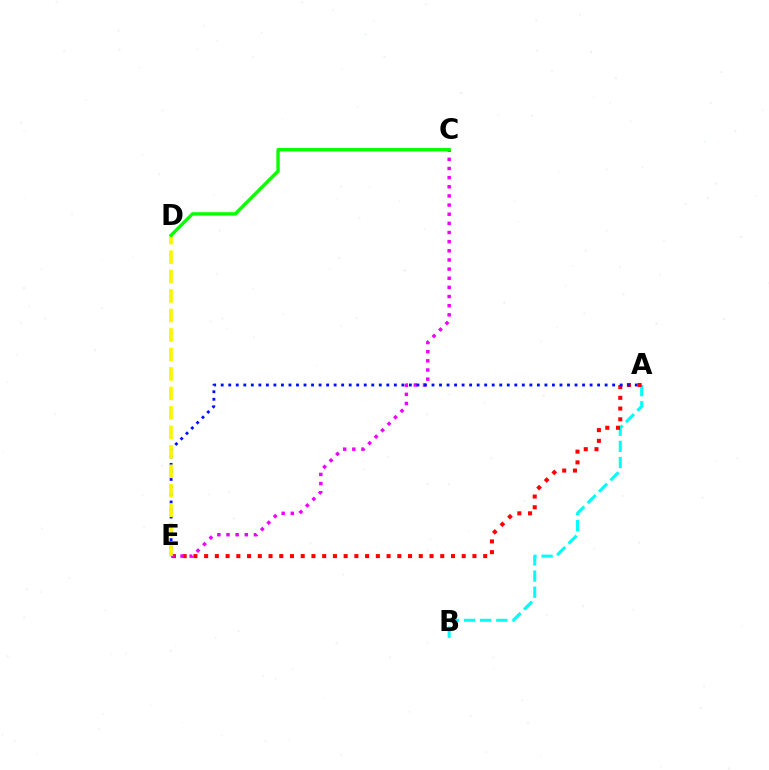{('A', 'B'): [{'color': '#00fff6', 'line_style': 'dashed', 'thickness': 2.19}], ('A', 'E'): [{'color': '#ff0000', 'line_style': 'dotted', 'thickness': 2.92}, {'color': '#0010ff', 'line_style': 'dotted', 'thickness': 2.05}], ('C', 'E'): [{'color': '#ee00ff', 'line_style': 'dotted', 'thickness': 2.49}], ('D', 'E'): [{'color': '#fcf500', 'line_style': 'dashed', 'thickness': 2.65}], ('C', 'D'): [{'color': '#08ff00', 'line_style': 'solid', 'thickness': 2.43}]}